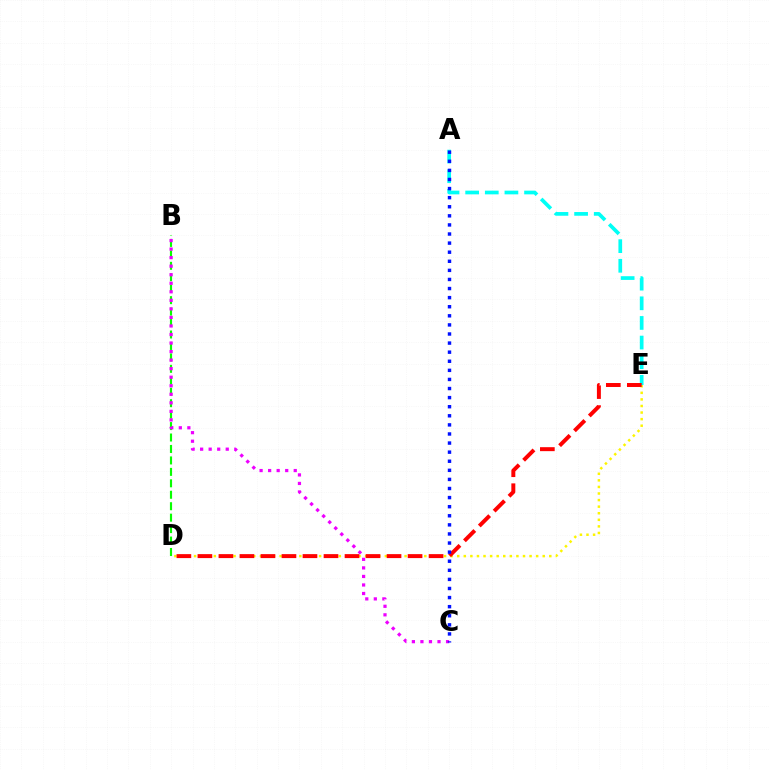{('D', 'E'): [{'color': '#fcf500', 'line_style': 'dotted', 'thickness': 1.79}, {'color': '#ff0000', 'line_style': 'dashed', 'thickness': 2.85}], ('A', 'E'): [{'color': '#00fff6', 'line_style': 'dashed', 'thickness': 2.67}], ('B', 'D'): [{'color': '#08ff00', 'line_style': 'dashed', 'thickness': 1.56}], ('B', 'C'): [{'color': '#ee00ff', 'line_style': 'dotted', 'thickness': 2.32}], ('A', 'C'): [{'color': '#0010ff', 'line_style': 'dotted', 'thickness': 2.47}]}